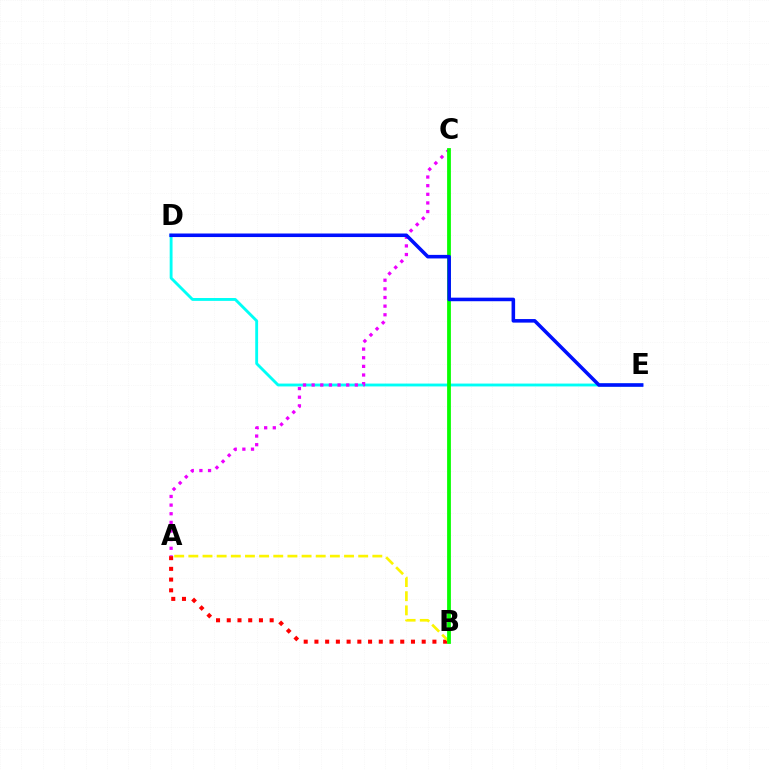{('A', 'B'): [{'color': '#ff0000', 'line_style': 'dotted', 'thickness': 2.91}, {'color': '#fcf500', 'line_style': 'dashed', 'thickness': 1.92}], ('D', 'E'): [{'color': '#00fff6', 'line_style': 'solid', 'thickness': 2.06}, {'color': '#0010ff', 'line_style': 'solid', 'thickness': 2.56}], ('A', 'C'): [{'color': '#ee00ff', 'line_style': 'dotted', 'thickness': 2.35}], ('B', 'C'): [{'color': '#08ff00', 'line_style': 'solid', 'thickness': 2.72}]}